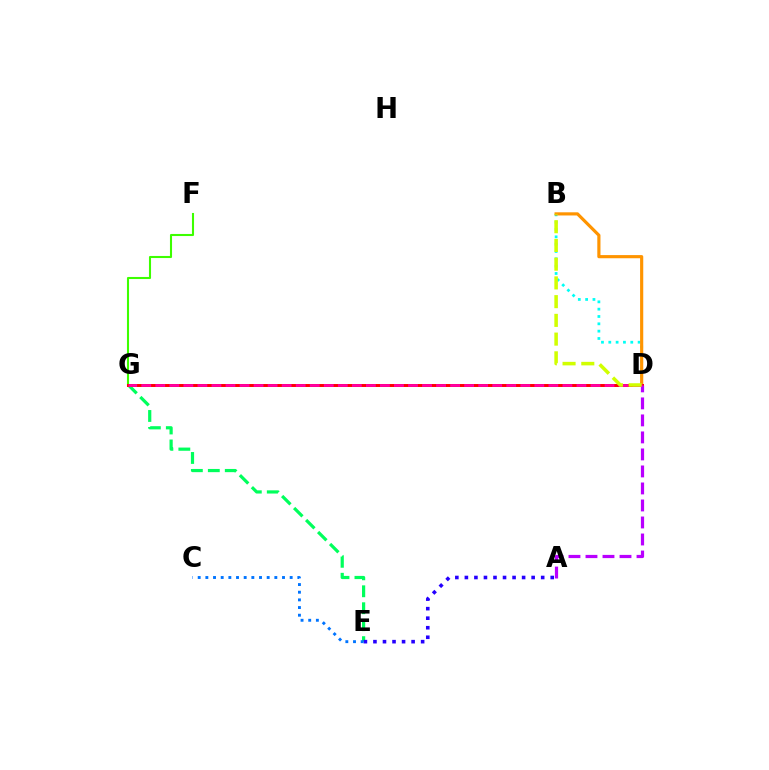{('F', 'G'): [{'color': '#3dff00', 'line_style': 'solid', 'thickness': 1.5}], ('B', 'D'): [{'color': '#00fff6', 'line_style': 'dotted', 'thickness': 1.99}, {'color': '#ff9400', 'line_style': 'solid', 'thickness': 2.28}, {'color': '#d1ff00', 'line_style': 'dashed', 'thickness': 2.54}], ('E', 'G'): [{'color': '#00ff5c', 'line_style': 'dashed', 'thickness': 2.3}], ('A', 'E'): [{'color': '#2500ff', 'line_style': 'dotted', 'thickness': 2.59}], ('D', 'G'): [{'color': '#ff0000', 'line_style': 'solid', 'thickness': 2.13}, {'color': '#ff00ac', 'line_style': 'dashed', 'thickness': 1.91}], ('C', 'E'): [{'color': '#0074ff', 'line_style': 'dotted', 'thickness': 2.08}], ('A', 'D'): [{'color': '#b900ff', 'line_style': 'dashed', 'thickness': 2.31}]}